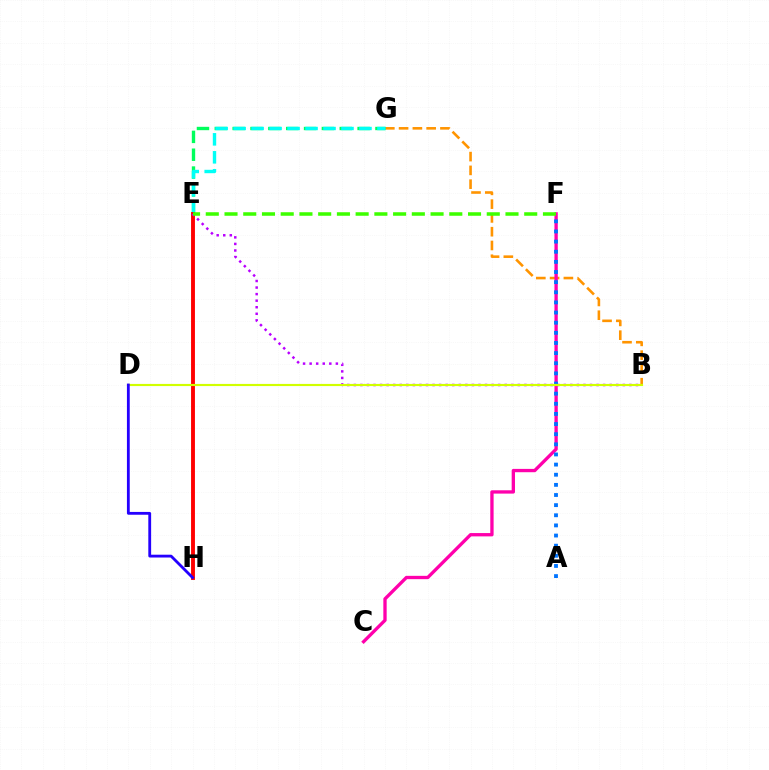{('B', 'G'): [{'color': '#ff9400', 'line_style': 'dashed', 'thickness': 1.87}], ('E', 'G'): [{'color': '#00ff5c', 'line_style': 'dashed', 'thickness': 2.42}, {'color': '#00fff6', 'line_style': 'dashed', 'thickness': 2.44}], ('C', 'F'): [{'color': '#ff00ac', 'line_style': 'solid', 'thickness': 2.39}], ('E', 'H'): [{'color': '#ff0000', 'line_style': 'solid', 'thickness': 2.8}], ('B', 'E'): [{'color': '#b900ff', 'line_style': 'dotted', 'thickness': 1.78}], ('A', 'F'): [{'color': '#0074ff', 'line_style': 'dotted', 'thickness': 2.75}], ('B', 'D'): [{'color': '#d1ff00', 'line_style': 'solid', 'thickness': 1.55}], ('D', 'H'): [{'color': '#2500ff', 'line_style': 'solid', 'thickness': 2.03}], ('E', 'F'): [{'color': '#3dff00', 'line_style': 'dashed', 'thickness': 2.54}]}